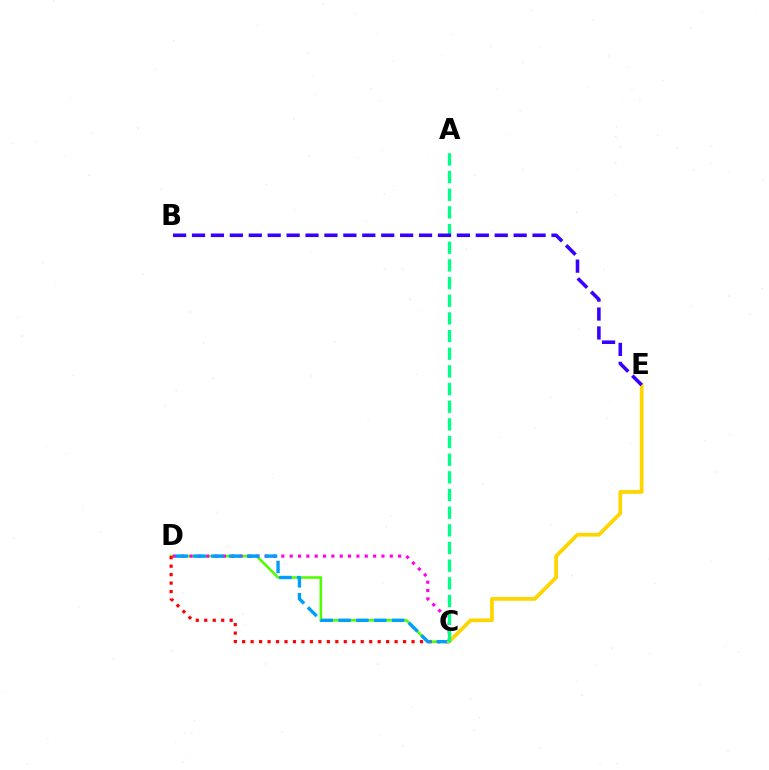{('C', 'D'): [{'color': '#4fff00', 'line_style': 'solid', 'thickness': 1.84}, {'color': '#ff00ed', 'line_style': 'dotted', 'thickness': 2.27}, {'color': '#ff0000', 'line_style': 'dotted', 'thickness': 2.3}, {'color': '#009eff', 'line_style': 'dashed', 'thickness': 2.43}], ('C', 'E'): [{'color': '#ffd500', 'line_style': 'solid', 'thickness': 2.7}], ('A', 'C'): [{'color': '#00ff86', 'line_style': 'dashed', 'thickness': 2.4}], ('B', 'E'): [{'color': '#3700ff', 'line_style': 'dashed', 'thickness': 2.57}]}